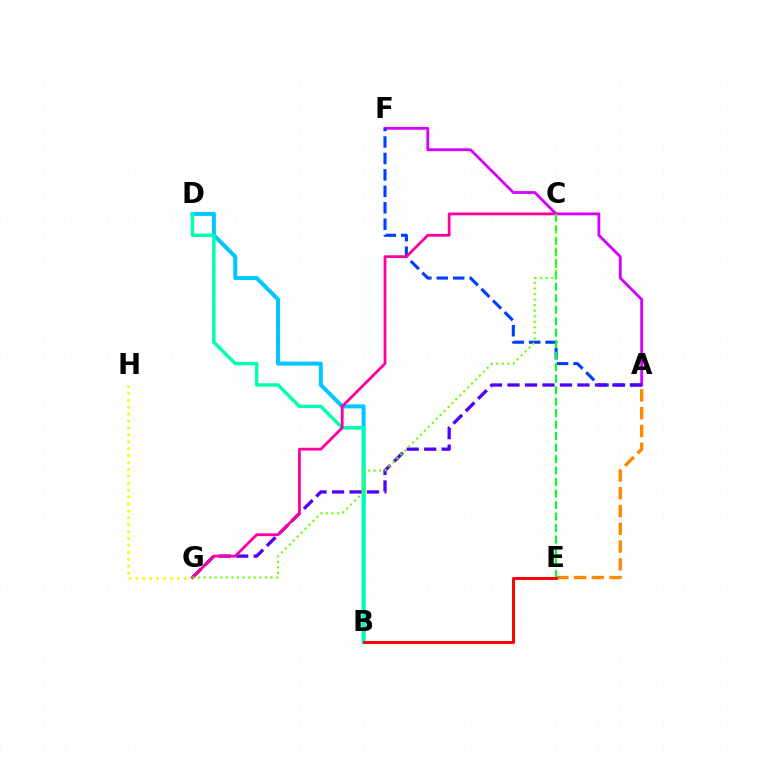{('A', 'E'): [{'color': '#ff8800', 'line_style': 'dashed', 'thickness': 2.42}], ('G', 'H'): [{'color': '#eeff00', 'line_style': 'dotted', 'thickness': 1.88}], ('A', 'F'): [{'color': '#d600ff', 'line_style': 'solid', 'thickness': 2.03}, {'color': '#003fff', 'line_style': 'dashed', 'thickness': 2.23}], ('B', 'D'): [{'color': '#00c7ff', 'line_style': 'solid', 'thickness': 2.89}, {'color': '#00ffaf', 'line_style': 'solid', 'thickness': 2.47}], ('C', 'E'): [{'color': '#00ff27', 'line_style': 'dashed', 'thickness': 1.56}], ('A', 'G'): [{'color': '#4f00ff', 'line_style': 'dashed', 'thickness': 2.38}], ('C', 'G'): [{'color': '#ff00a0', 'line_style': 'solid', 'thickness': 2.02}, {'color': '#66ff00', 'line_style': 'dotted', 'thickness': 1.51}], ('B', 'E'): [{'color': '#ff0000', 'line_style': 'solid', 'thickness': 2.11}]}